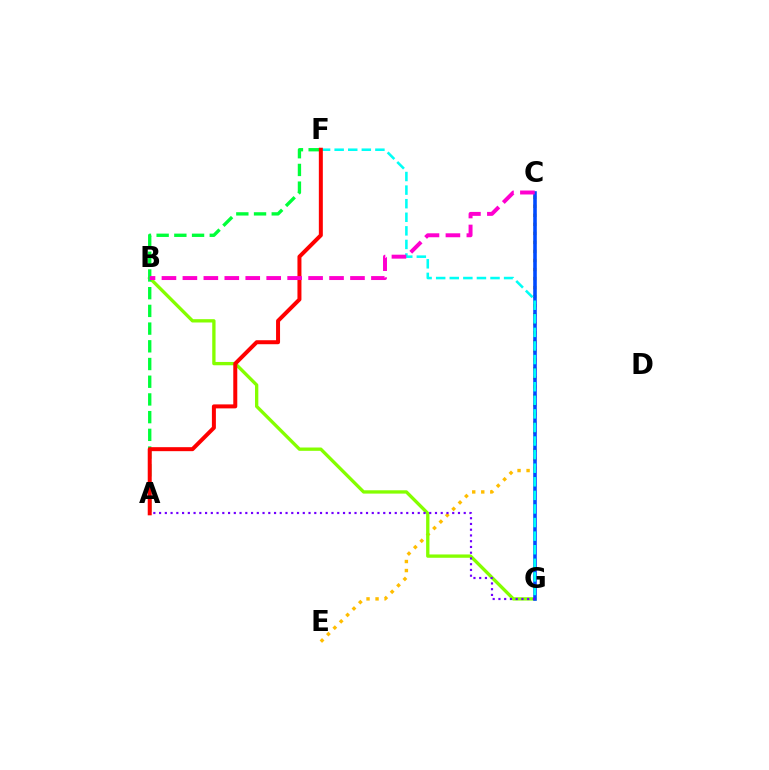{('C', 'E'): [{'color': '#ffbd00', 'line_style': 'dotted', 'thickness': 2.45}], ('B', 'G'): [{'color': '#84ff00', 'line_style': 'solid', 'thickness': 2.39}], ('C', 'G'): [{'color': '#004bff', 'line_style': 'solid', 'thickness': 2.59}], ('F', 'G'): [{'color': '#00fff6', 'line_style': 'dashed', 'thickness': 1.85}], ('A', 'F'): [{'color': '#00ff39', 'line_style': 'dashed', 'thickness': 2.41}, {'color': '#ff0000', 'line_style': 'solid', 'thickness': 2.87}], ('A', 'G'): [{'color': '#7200ff', 'line_style': 'dotted', 'thickness': 1.56}], ('B', 'C'): [{'color': '#ff00cf', 'line_style': 'dashed', 'thickness': 2.85}]}